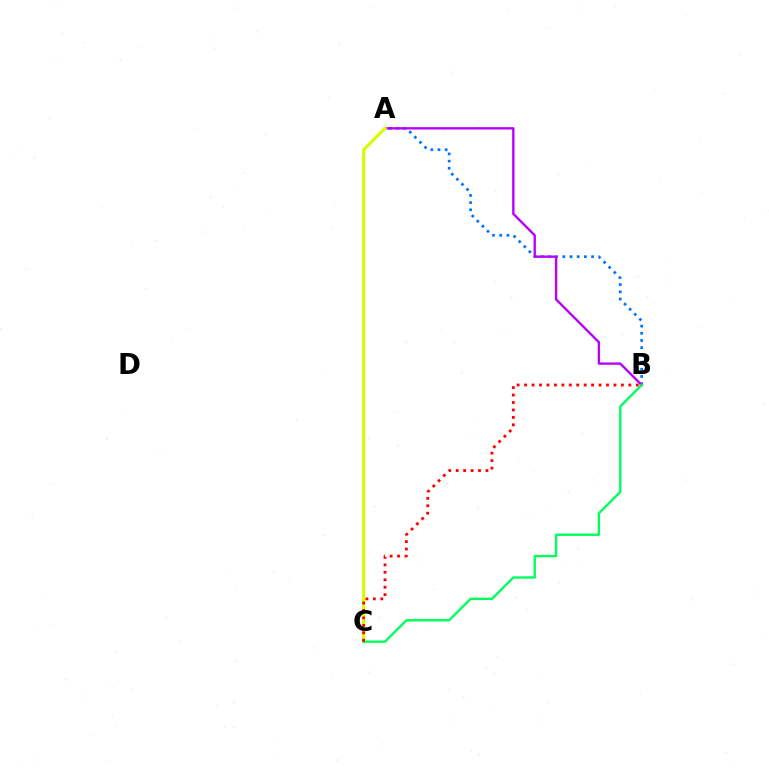{('A', 'B'): [{'color': '#0074ff', 'line_style': 'dotted', 'thickness': 1.95}, {'color': '#b900ff', 'line_style': 'solid', 'thickness': 1.71}], ('A', 'C'): [{'color': '#d1ff00', 'line_style': 'solid', 'thickness': 2.27}], ('B', 'C'): [{'color': '#00ff5c', 'line_style': 'solid', 'thickness': 1.7}, {'color': '#ff0000', 'line_style': 'dotted', 'thickness': 2.02}]}